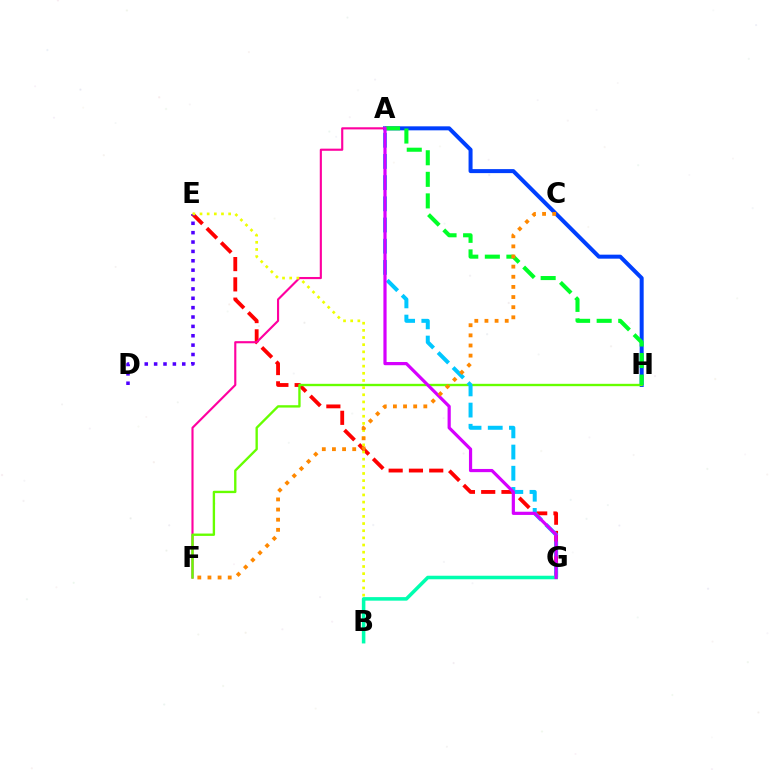{('A', 'H'): [{'color': '#003fff', 'line_style': 'solid', 'thickness': 2.88}, {'color': '#00ff27', 'line_style': 'dashed', 'thickness': 2.93}], ('E', 'G'): [{'color': '#ff0000', 'line_style': 'dashed', 'thickness': 2.76}], ('A', 'F'): [{'color': '#ff00a0', 'line_style': 'solid', 'thickness': 1.54}], ('F', 'H'): [{'color': '#66ff00', 'line_style': 'solid', 'thickness': 1.7}], ('D', 'E'): [{'color': '#4f00ff', 'line_style': 'dotted', 'thickness': 2.55}], ('A', 'G'): [{'color': '#00c7ff', 'line_style': 'dashed', 'thickness': 2.88}, {'color': '#d600ff', 'line_style': 'solid', 'thickness': 2.3}], ('B', 'E'): [{'color': '#eeff00', 'line_style': 'dotted', 'thickness': 1.94}], ('B', 'G'): [{'color': '#00ffaf', 'line_style': 'solid', 'thickness': 2.55}], ('C', 'F'): [{'color': '#ff8800', 'line_style': 'dotted', 'thickness': 2.75}]}